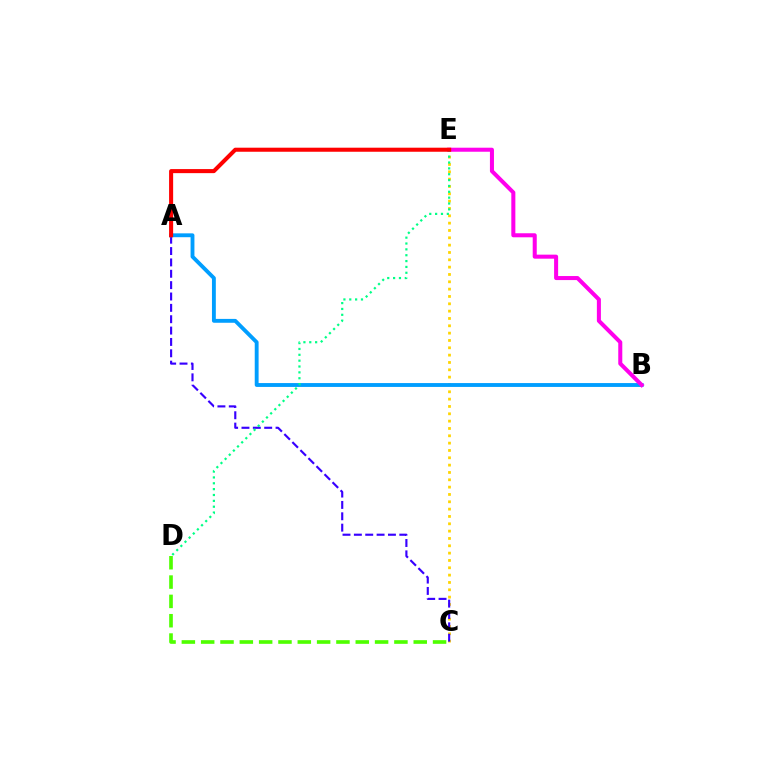{('C', 'E'): [{'color': '#ffd500', 'line_style': 'dotted', 'thickness': 1.99}], ('A', 'C'): [{'color': '#3700ff', 'line_style': 'dashed', 'thickness': 1.54}], ('A', 'B'): [{'color': '#009eff', 'line_style': 'solid', 'thickness': 2.78}], ('B', 'E'): [{'color': '#ff00ed', 'line_style': 'solid', 'thickness': 2.9}], ('D', 'E'): [{'color': '#00ff86', 'line_style': 'dotted', 'thickness': 1.59}], ('A', 'E'): [{'color': '#ff0000', 'line_style': 'solid', 'thickness': 2.92}], ('C', 'D'): [{'color': '#4fff00', 'line_style': 'dashed', 'thickness': 2.63}]}